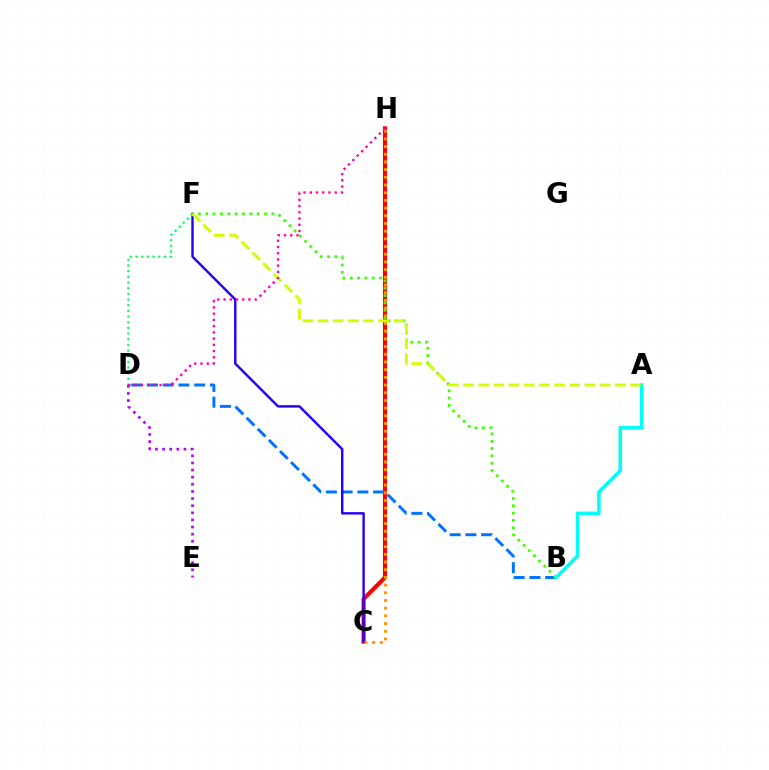{('C', 'H'): [{'color': '#ff0000', 'line_style': 'solid', 'thickness': 2.97}, {'color': '#ff9400', 'line_style': 'dotted', 'thickness': 2.09}], ('B', 'D'): [{'color': '#0074ff', 'line_style': 'dashed', 'thickness': 2.14}], ('C', 'F'): [{'color': '#2500ff', 'line_style': 'solid', 'thickness': 1.74}], ('B', 'F'): [{'color': '#3dff00', 'line_style': 'dotted', 'thickness': 1.99}], ('D', 'F'): [{'color': '#00ff5c', 'line_style': 'dotted', 'thickness': 1.54}], ('A', 'B'): [{'color': '#00fff6', 'line_style': 'solid', 'thickness': 2.54}], ('A', 'F'): [{'color': '#d1ff00', 'line_style': 'dashed', 'thickness': 2.06}], ('D', 'H'): [{'color': '#ff00ac', 'line_style': 'dotted', 'thickness': 1.69}], ('D', 'E'): [{'color': '#b900ff', 'line_style': 'dotted', 'thickness': 1.94}]}